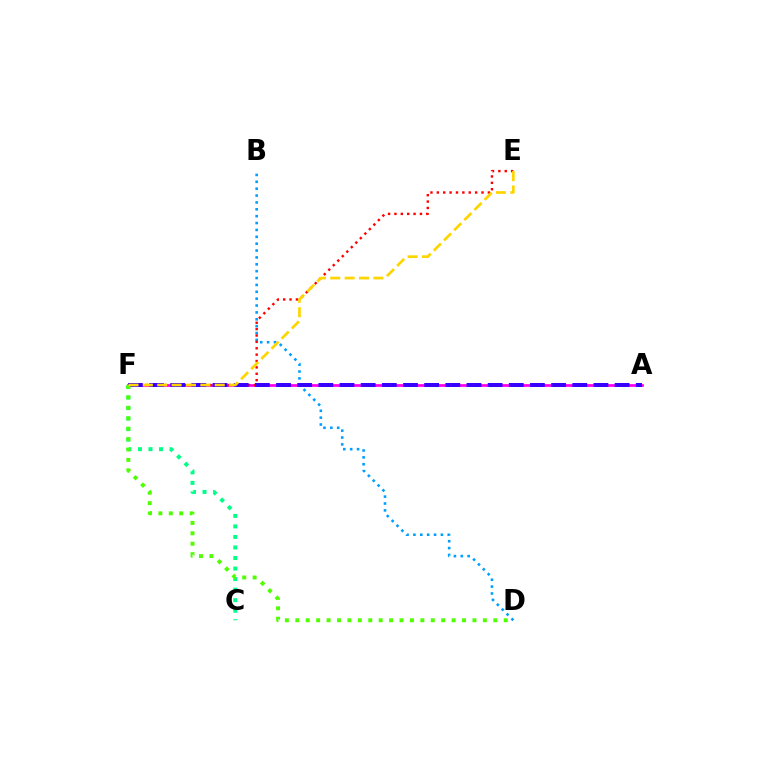{('C', 'F'): [{'color': '#00ff86', 'line_style': 'dotted', 'thickness': 2.86}], ('A', 'F'): [{'color': '#ff00ed', 'line_style': 'solid', 'thickness': 1.98}, {'color': '#3700ff', 'line_style': 'dashed', 'thickness': 2.87}], ('B', 'D'): [{'color': '#009eff', 'line_style': 'dotted', 'thickness': 1.87}], ('E', 'F'): [{'color': '#ff0000', 'line_style': 'dotted', 'thickness': 1.73}, {'color': '#ffd500', 'line_style': 'dashed', 'thickness': 1.95}], ('D', 'F'): [{'color': '#4fff00', 'line_style': 'dotted', 'thickness': 2.83}]}